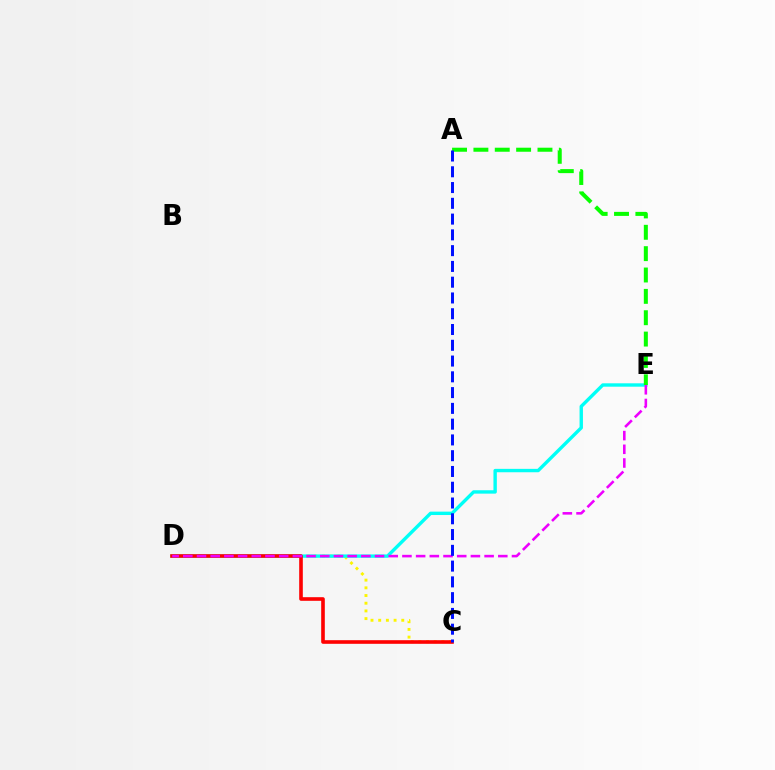{('C', 'D'): [{'color': '#fcf500', 'line_style': 'dotted', 'thickness': 2.09}, {'color': '#ff0000', 'line_style': 'solid', 'thickness': 2.6}], ('D', 'E'): [{'color': '#00fff6', 'line_style': 'solid', 'thickness': 2.44}, {'color': '#ee00ff', 'line_style': 'dashed', 'thickness': 1.86}], ('A', 'E'): [{'color': '#08ff00', 'line_style': 'dashed', 'thickness': 2.9}], ('A', 'C'): [{'color': '#0010ff', 'line_style': 'dashed', 'thickness': 2.14}]}